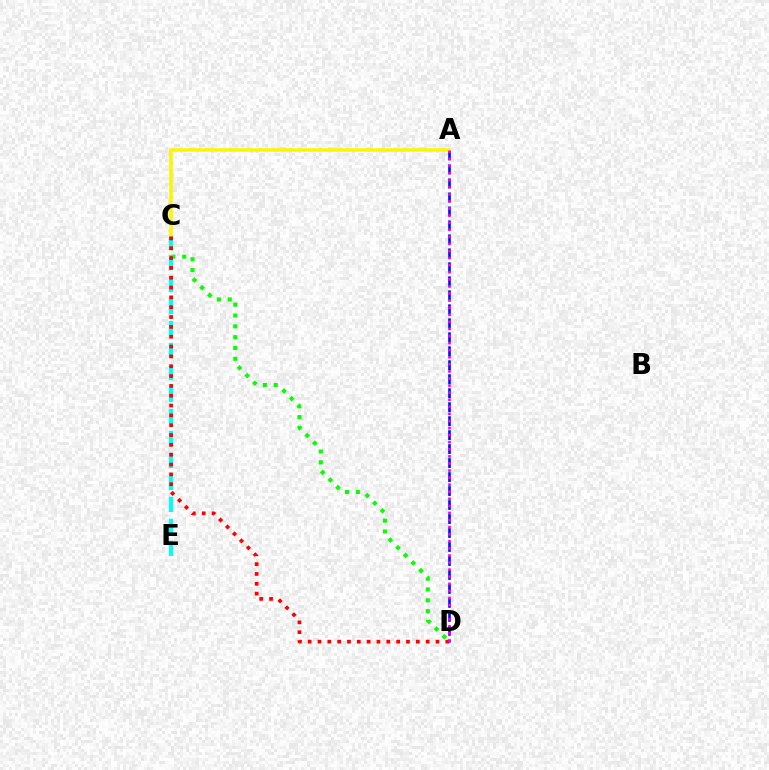{('C', 'D'): [{'color': '#08ff00', 'line_style': 'dotted', 'thickness': 2.94}, {'color': '#ff0000', 'line_style': 'dotted', 'thickness': 2.67}], ('C', 'E'): [{'color': '#00fff6', 'line_style': 'dashed', 'thickness': 2.99}], ('A', 'D'): [{'color': '#0010ff', 'line_style': 'dashed', 'thickness': 1.9}, {'color': '#ee00ff', 'line_style': 'dotted', 'thickness': 1.92}], ('A', 'C'): [{'color': '#fcf500', 'line_style': 'solid', 'thickness': 2.52}]}